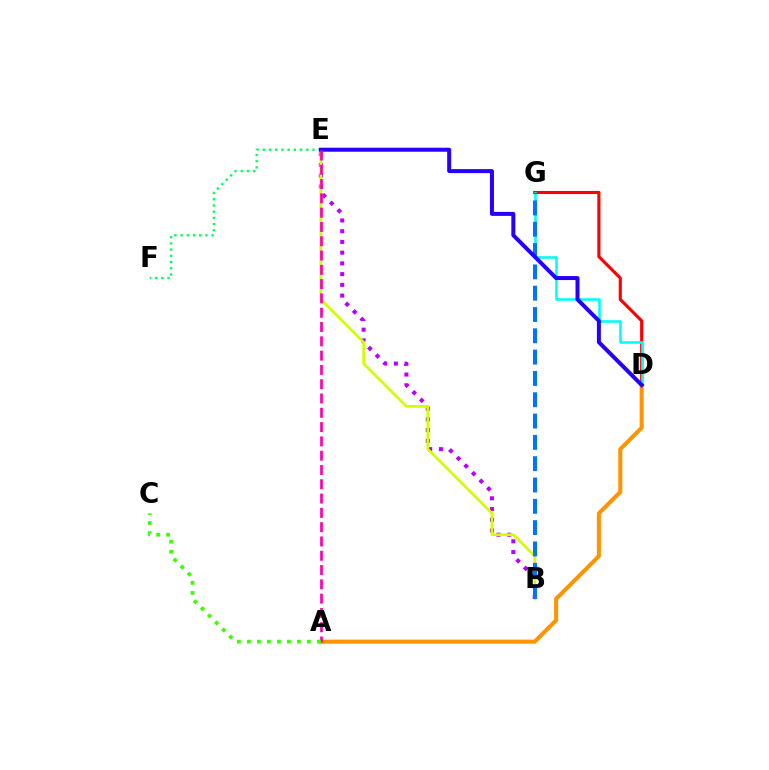{('D', 'G'): [{'color': '#ff0000', 'line_style': 'solid', 'thickness': 2.25}, {'color': '#00fff6', 'line_style': 'solid', 'thickness': 1.87}], ('E', 'F'): [{'color': '#00ff5c', 'line_style': 'dotted', 'thickness': 1.69}], ('A', 'D'): [{'color': '#ff9400', 'line_style': 'solid', 'thickness': 2.91}], ('B', 'E'): [{'color': '#b900ff', 'line_style': 'dotted', 'thickness': 2.92}, {'color': '#d1ff00', 'line_style': 'solid', 'thickness': 1.95}], ('B', 'G'): [{'color': '#0074ff', 'line_style': 'dashed', 'thickness': 2.9}], ('D', 'E'): [{'color': '#2500ff', 'line_style': 'solid', 'thickness': 2.87}], ('A', 'E'): [{'color': '#ff00ac', 'line_style': 'dashed', 'thickness': 1.94}], ('A', 'C'): [{'color': '#3dff00', 'line_style': 'dotted', 'thickness': 2.72}]}